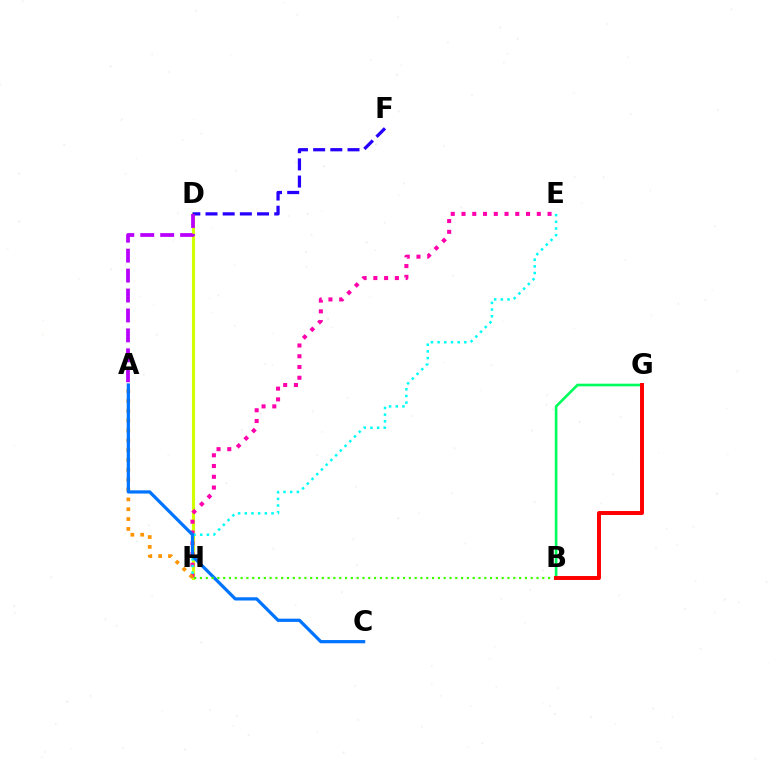{('D', 'H'): [{'color': '#d1ff00', 'line_style': 'solid', 'thickness': 2.27}], ('B', 'G'): [{'color': '#00ff5c', 'line_style': 'solid', 'thickness': 1.91}, {'color': '#ff0000', 'line_style': 'solid', 'thickness': 2.85}], ('E', 'H'): [{'color': '#ff00ac', 'line_style': 'dotted', 'thickness': 2.92}, {'color': '#00fff6', 'line_style': 'dotted', 'thickness': 1.81}], ('D', 'F'): [{'color': '#2500ff', 'line_style': 'dashed', 'thickness': 2.33}], ('A', 'H'): [{'color': '#ff9400', 'line_style': 'dotted', 'thickness': 2.67}], ('A', 'C'): [{'color': '#0074ff', 'line_style': 'solid', 'thickness': 2.33}], ('A', 'D'): [{'color': '#b900ff', 'line_style': 'dashed', 'thickness': 2.71}], ('B', 'H'): [{'color': '#3dff00', 'line_style': 'dotted', 'thickness': 1.58}]}